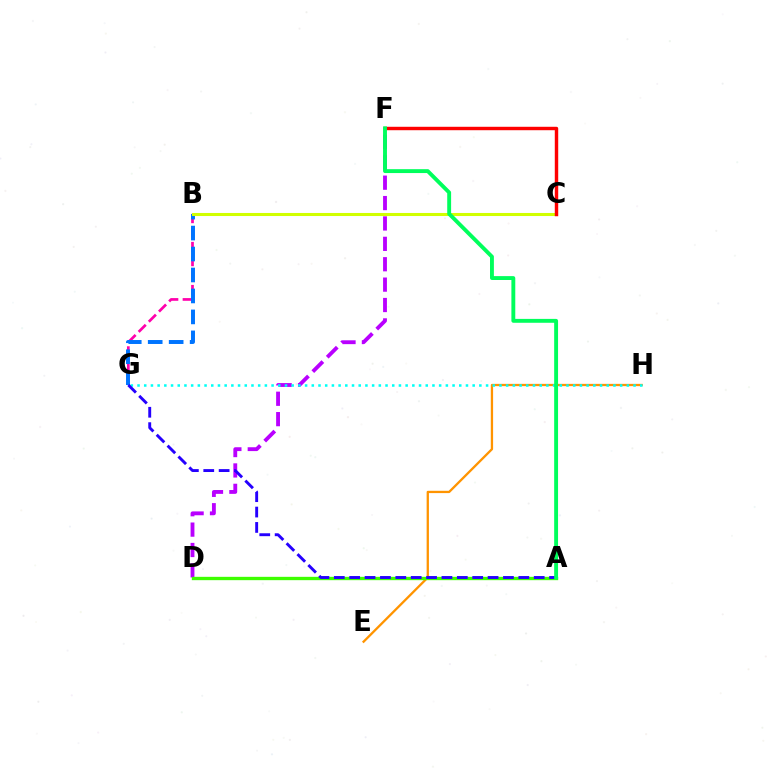{('E', 'H'): [{'color': '#ff9400', 'line_style': 'solid', 'thickness': 1.65}], ('D', 'F'): [{'color': '#b900ff', 'line_style': 'dashed', 'thickness': 2.77}], ('A', 'D'): [{'color': '#3dff00', 'line_style': 'solid', 'thickness': 2.4}], ('B', 'G'): [{'color': '#ff00ac', 'line_style': 'dashed', 'thickness': 1.95}, {'color': '#0074ff', 'line_style': 'dashed', 'thickness': 2.85}], ('B', 'C'): [{'color': '#d1ff00', 'line_style': 'solid', 'thickness': 2.2}], ('G', 'H'): [{'color': '#00fff6', 'line_style': 'dotted', 'thickness': 1.82}], ('A', 'G'): [{'color': '#2500ff', 'line_style': 'dashed', 'thickness': 2.09}], ('C', 'F'): [{'color': '#ff0000', 'line_style': 'solid', 'thickness': 2.47}], ('A', 'F'): [{'color': '#00ff5c', 'line_style': 'solid', 'thickness': 2.8}]}